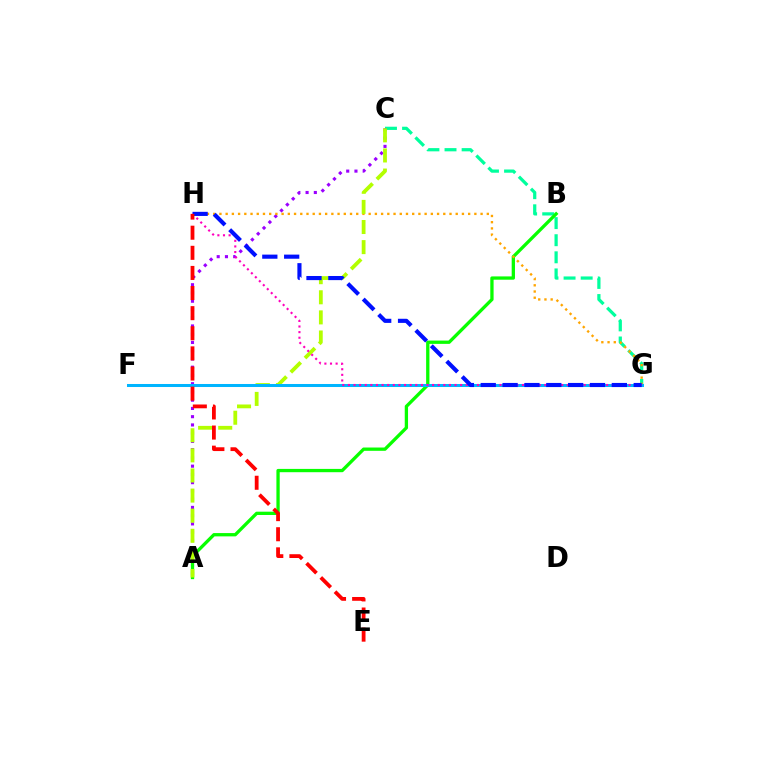{('C', 'G'): [{'color': '#00ff9d', 'line_style': 'dashed', 'thickness': 2.32}], ('A', 'C'): [{'color': '#9b00ff', 'line_style': 'dotted', 'thickness': 2.24}, {'color': '#b3ff00', 'line_style': 'dashed', 'thickness': 2.73}], ('A', 'B'): [{'color': '#08ff00', 'line_style': 'solid', 'thickness': 2.37}], ('G', 'H'): [{'color': '#ffa500', 'line_style': 'dotted', 'thickness': 1.69}, {'color': '#ff00bd', 'line_style': 'dotted', 'thickness': 1.53}, {'color': '#0010ff', 'line_style': 'dashed', 'thickness': 2.97}], ('F', 'G'): [{'color': '#00b5ff', 'line_style': 'solid', 'thickness': 2.17}], ('E', 'H'): [{'color': '#ff0000', 'line_style': 'dashed', 'thickness': 2.73}]}